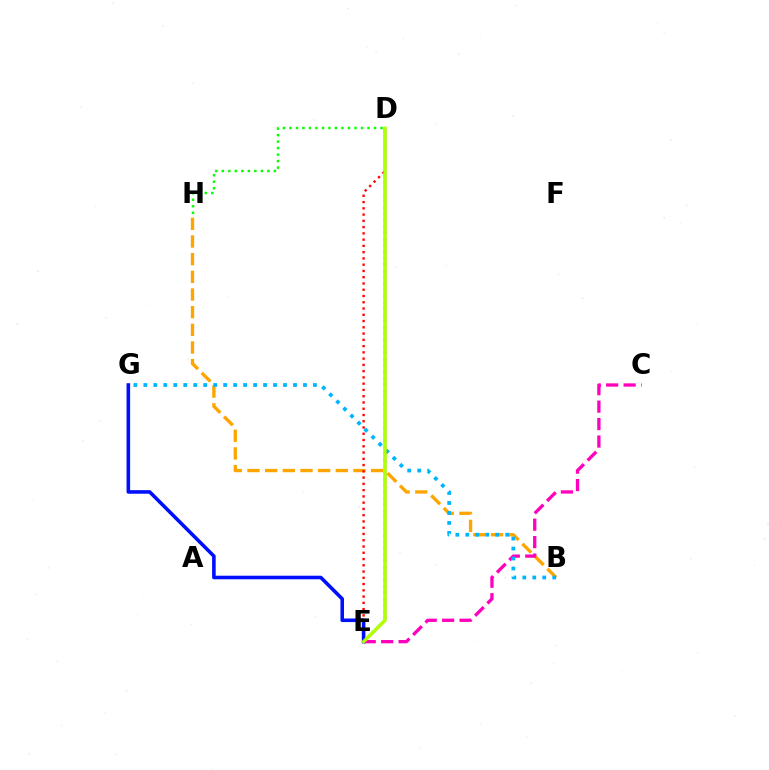{('D', 'E'): [{'color': '#00ff9d', 'line_style': 'solid', 'thickness': 1.77}, {'color': '#ff0000', 'line_style': 'dotted', 'thickness': 1.7}, {'color': '#9b00ff', 'line_style': 'dotted', 'thickness': 1.71}, {'color': '#b3ff00', 'line_style': 'solid', 'thickness': 2.44}], ('B', 'H'): [{'color': '#ffa500', 'line_style': 'dashed', 'thickness': 2.4}], ('C', 'E'): [{'color': '#ff00bd', 'line_style': 'dashed', 'thickness': 2.37}], ('D', 'H'): [{'color': '#08ff00', 'line_style': 'dotted', 'thickness': 1.77}], ('B', 'G'): [{'color': '#00b5ff', 'line_style': 'dotted', 'thickness': 2.71}], ('E', 'G'): [{'color': '#0010ff', 'line_style': 'solid', 'thickness': 2.58}]}